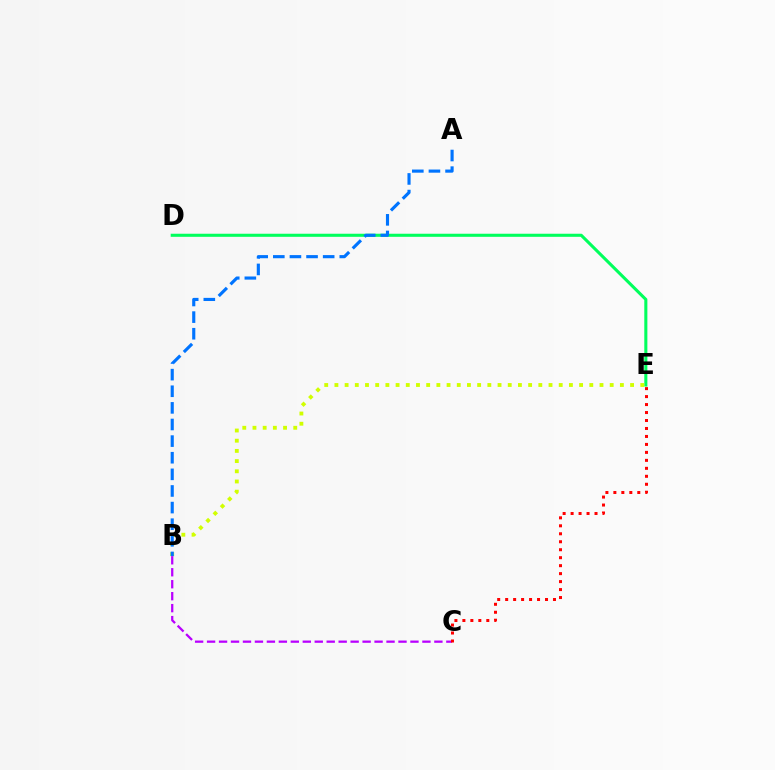{('D', 'E'): [{'color': '#00ff5c', 'line_style': 'solid', 'thickness': 2.21}], ('B', 'E'): [{'color': '#d1ff00', 'line_style': 'dotted', 'thickness': 2.77}], ('A', 'B'): [{'color': '#0074ff', 'line_style': 'dashed', 'thickness': 2.26}], ('B', 'C'): [{'color': '#b900ff', 'line_style': 'dashed', 'thickness': 1.63}], ('C', 'E'): [{'color': '#ff0000', 'line_style': 'dotted', 'thickness': 2.17}]}